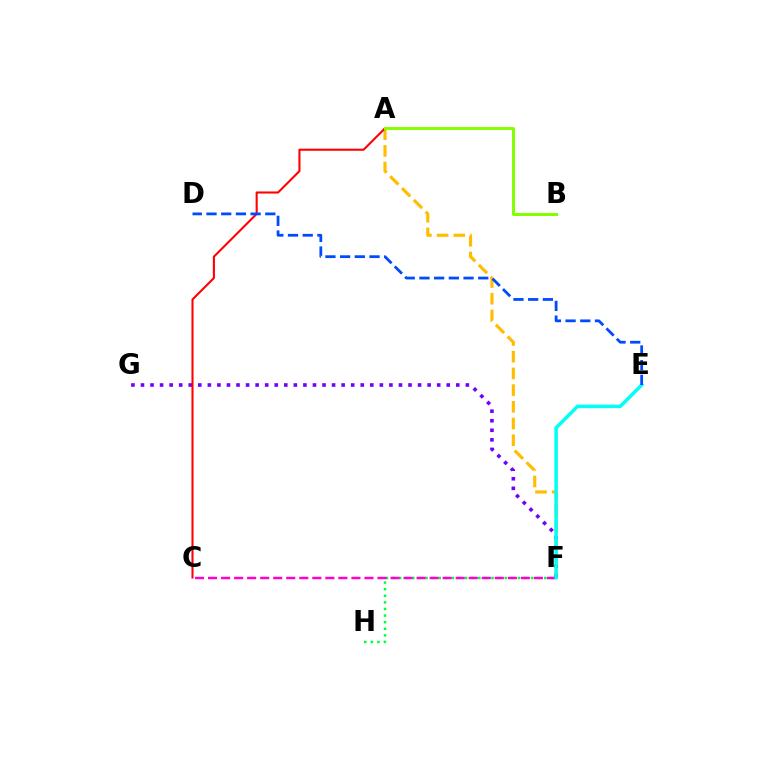{('F', 'H'): [{'color': '#00ff39', 'line_style': 'dotted', 'thickness': 1.79}], ('A', 'F'): [{'color': '#ffbd00', 'line_style': 'dashed', 'thickness': 2.27}], ('C', 'F'): [{'color': '#ff00cf', 'line_style': 'dashed', 'thickness': 1.77}], ('F', 'G'): [{'color': '#7200ff', 'line_style': 'dotted', 'thickness': 2.6}], ('A', 'C'): [{'color': '#ff0000', 'line_style': 'solid', 'thickness': 1.5}], ('E', 'F'): [{'color': '#00fff6', 'line_style': 'solid', 'thickness': 2.5}], ('D', 'E'): [{'color': '#004bff', 'line_style': 'dashed', 'thickness': 2.0}], ('A', 'B'): [{'color': '#84ff00', 'line_style': 'solid', 'thickness': 2.15}]}